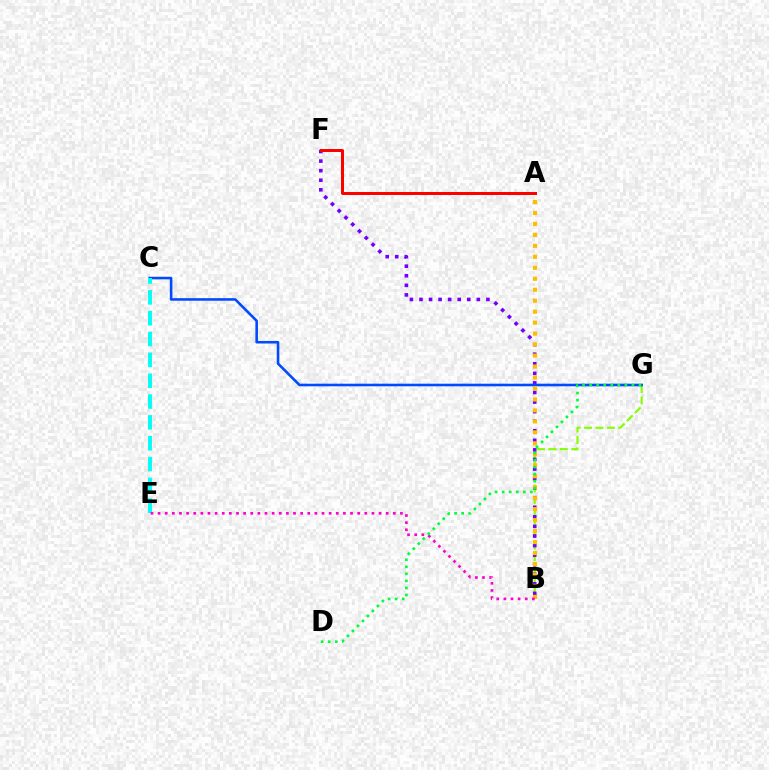{('B', 'G'): [{'color': '#84ff00', 'line_style': 'dashed', 'thickness': 1.55}], ('B', 'F'): [{'color': '#7200ff', 'line_style': 'dotted', 'thickness': 2.6}], ('C', 'G'): [{'color': '#004bff', 'line_style': 'solid', 'thickness': 1.86}], ('A', 'B'): [{'color': '#ffbd00', 'line_style': 'dotted', 'thickness': 2.98}], ('C', 'E'): [{'color': '#00fff6', 'line_style': 'dashed', 'thickness': 2.83}], ('A', 'F'): [{'color': '#ff0000', 'line_style': 'solid', 'thickness': 2.15}], ('B', 'E'): [{'color': '#ff00cf', 'line_style': 'dotted', 'thickness': 1.94}], ('D', 'G'): [{'color': '#00ff39', 'line_style': 'dotted', 'thickness': 1.92}]}